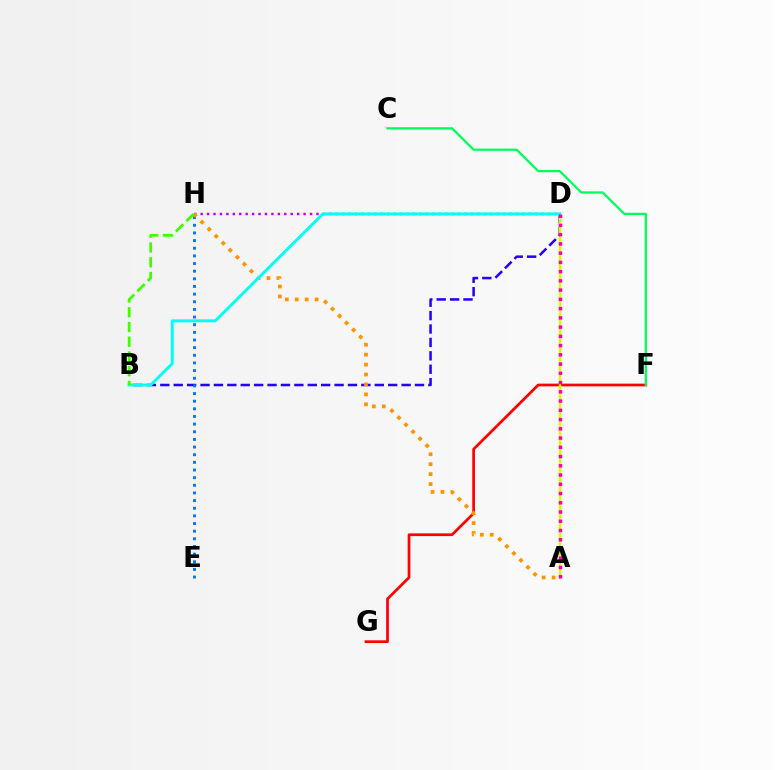{('F', 'G'): [{'color': '#ff0000', 'line_style': 'solid', 'thickness': 1.95}], ('B', 'D'): [{'color': '#2500ff', 'line_style': 'dashed', 'thickness': 1.82}, {'color': '#00fff6', 'line_style': 'solid', 'thickness': 2.11}], ('A', 'D'): [{'color': '#d1ff00', 'line_style': 'solid', 'thickness': 1.73}, {'color': '#ff00ac', 'line_style': 'dotted', 'thickness': 2.51}], ('E', 'H'): [{'color': '#0074ff', 'line_style': 'dotted', 'thickness': 2.08}], ('D', 'H'): [{'color': '#b900ff', 'line_style': 'dotted', 'thickness': 1.75}], ('A', 'H'): [{'color': '#ff9400', 'line_style': 'dotted', 'thickness': 2.7}], ('C', 'F'): [{'color': '#00ff5c', 'line_style': 'solid', 'thickness': 1.64}], ('B', 'H'): [{'color': '#3dff00', 'line_style': 'dashed', 'thickness': 2.0}]}